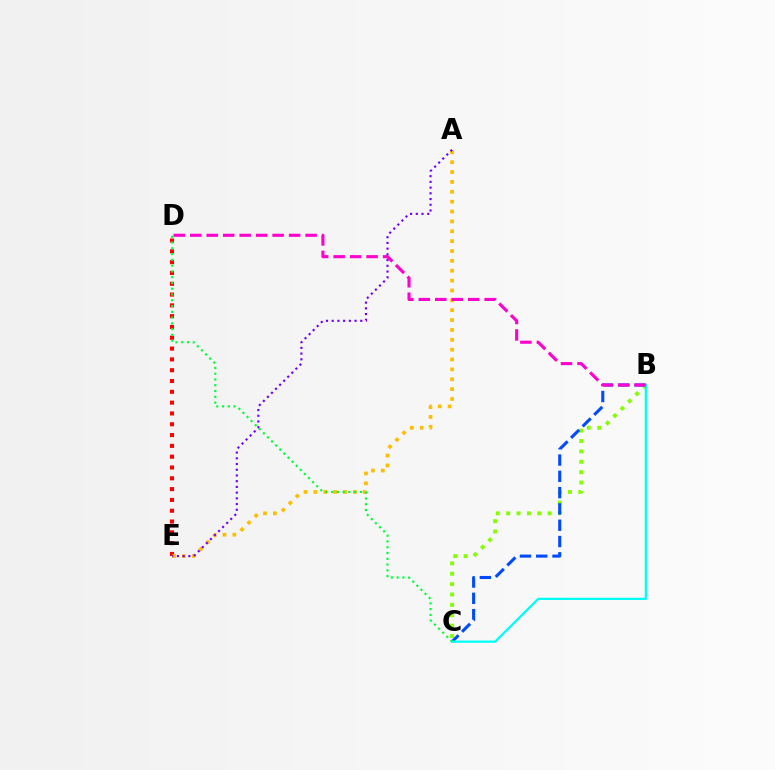{('B', 'C'): [{'color': '#84ff00', 'line_style': 'dotted', 'thickness': 2.82}, {'color': '#004bff', 'line_style': 'dashed', 'thickness': 2.21}, {'color': '#00fff6', 'line_style': 'solid', 'thickness': 1.63}], ('D', 'E'): [{'color': '#ff0000', 'line_style': 'dotted', 'thickness': 2.94}], ('A', 'E'): [{'color': '#ffbd00', 'line_style': 'dotted', 'thickness': 2.68}, {'color': '#7200ff', 'line_style': 'dotted', 'thickness': 1.55}], ('C', 'D'): [{'color': '#00ff39', 'line_style': 'dotted', 'thickness': 1.57}], ('B', 'D'): [{'color': '#ff00cf', 'line_style': 'dashed', 'thickness': 2.24}]}